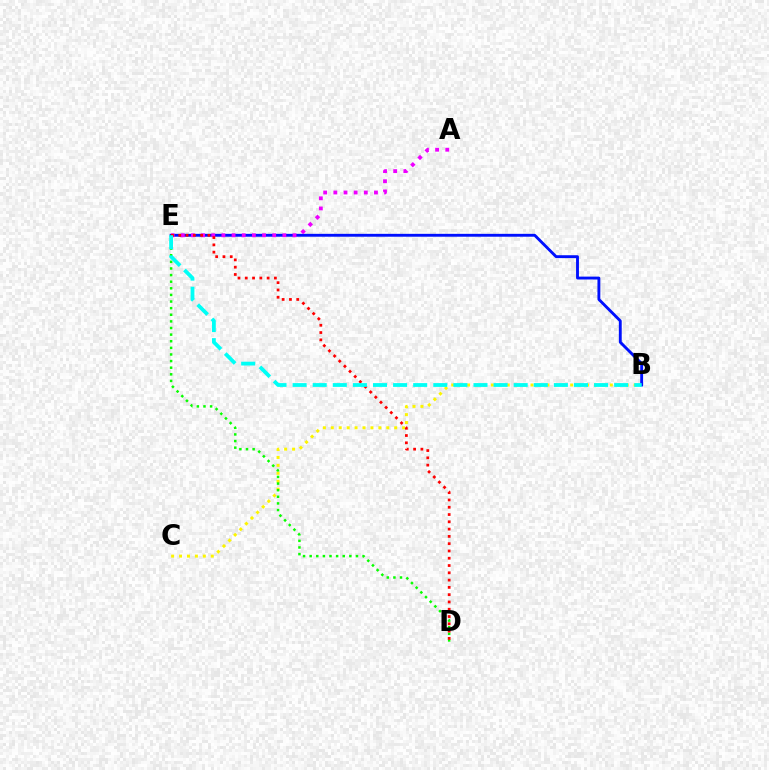{('B', 'E'): [{'color': '#0010ff', 'line_style': 'solid', 'thickness': 2.07}, {'color': '#00fff6', 'line_style': 'dashed', 'thickness': 2.73}], ('B', 'C'): [{'color': '#fcf500', 'line_style': 'dotted', 'thickness': 2.15}], ('A', 'E'): [{'color': '#ee00ff', 'line_style': 'dotted', 'thickness': 2.76}], ('D', 'E'): [{'color': '#08ff00', 'line_style': 'dotted', 'thickness': 1.8}, {'color': '#ff0000', 'line_style': 'dotted', 'thickness': 1.98}]}